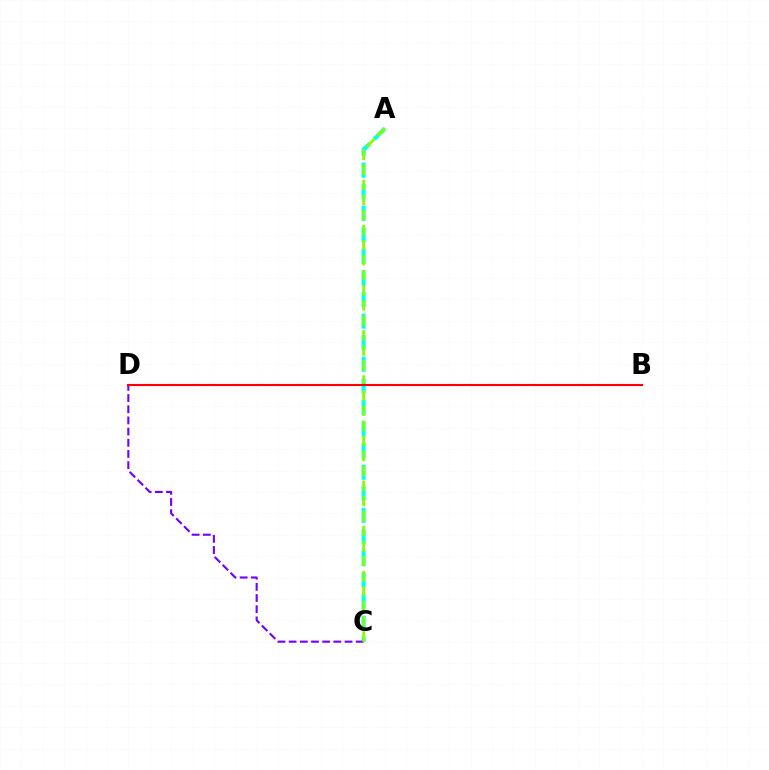{('A', 'C'): [{'color': '#00fff6', 'line_style': 'dashed', 'thickness': 2.93}, {'color': '#84ff00', 'line_style': 'dashed', 'thickness': 2.04}], ('C', 'D'): [{'color': '#7200ff', 'line_style': 'dashed', 'thickness': 1.52}], ('B', 'D'): [{'color': '#ff0000', 'line_style': 'solid', 'thickness': 1.53}]}